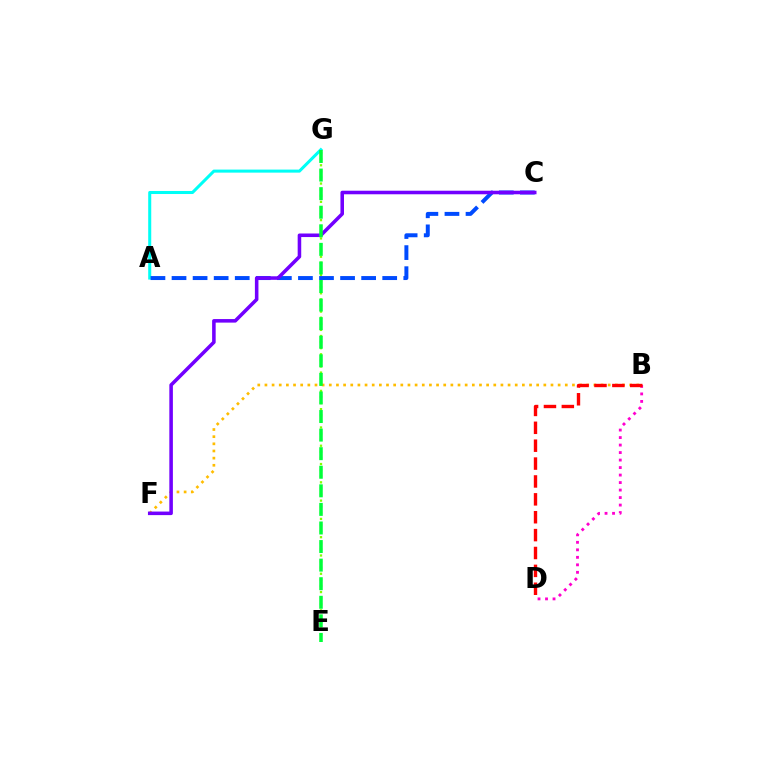{('B', 'D'): [{'color': '#ff00cf', 'line_style': 'dotted', 'thickness': 2.04}, {'color': '#ff0000', 'line_style': 'dashed', 'thickness': 2.43}], ('A', 'G'): [{'color': '#00fff6', 'line_style': 'solid', 'thickness': 2.19}], ('E', 'G'): [{'color': '#84ff00', 'line_style': 'dotted', 'thickness': 1.66}, {'color': '#00ff39', 'line_style': 'dashed', 'thickness': 2.52}], ('A', 'C'): [{'color': '#004bff', 'line_style': 'dashed', 'thickness': 2.86}], ('B', 'F'): [{'color': '#ffbd00', 'line_style': 'dotted', 'thickness': 1.94}], ('C', 'F'): [{'color': '#7200ff', 'line_style': 'solid', 'thickness': 2.56}]}